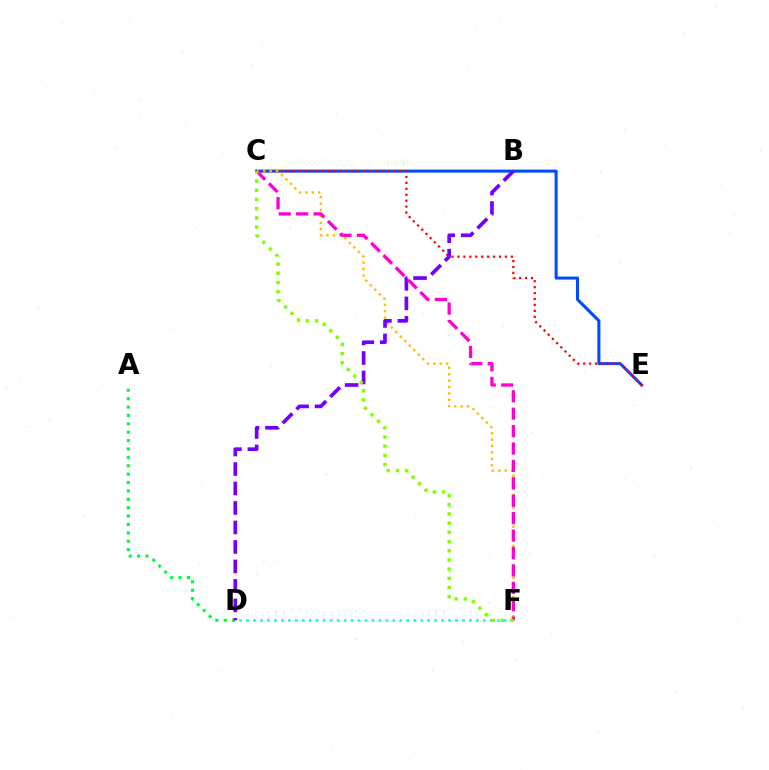{('D', 'F'): [{'color': '#00fff6', 'line_style': 'dotted', 'thickness': 1.89}], ('C', 'E'): [{'color': '#004bff', 'line_style': 'solid', 'thickness': 2.19}, {'color': '#ff0000', 'line_style': 'dotted', 'thickness': 1.61}], ('C', 'F'): [{'color': '#ffbd00', 'line_style': 'dotted', 'thickness': 1.73}, {'color': '#ff00cf', 'line_style': 'dashed', 'thickness': 2.37}, {'color': '#84ff00', 'line_style': 'dotted', 'thickness': 2.5}], ('A', 'D'): [{'color': '#00ff39', 'line_style': 'dotted', 'thickness': 2.28}], ('B', 'D'): [{'color': '#7200ff', 'line_style': 'dashed', 'thickness': 2.65}]}